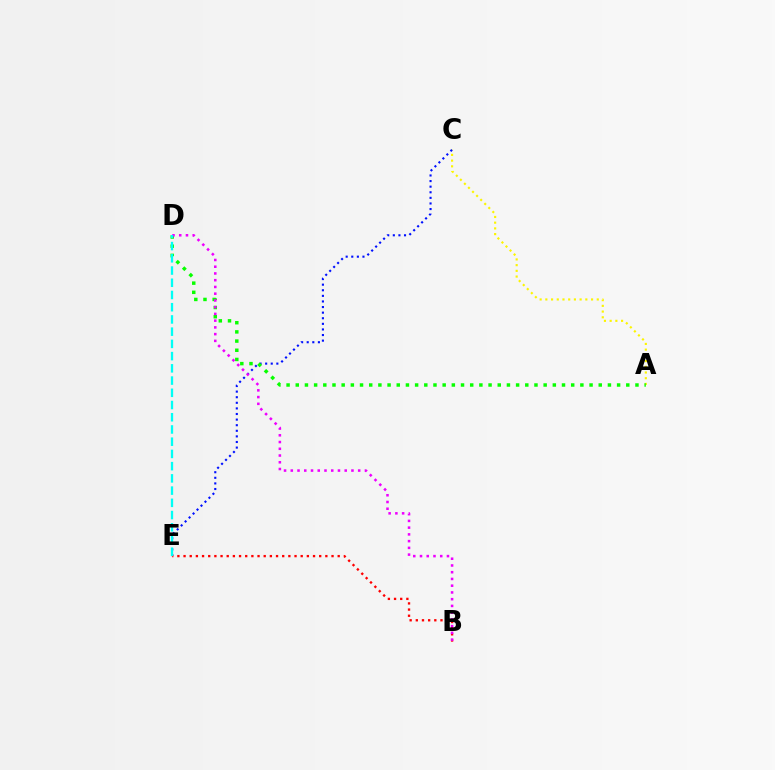{('A', 'C'): [{'color': '#fcf500', 'line_style': 'dotted', 'thickness': 1.55}], ('C', 'E'): [{'color': '#0010ff', 'line_style': 'dotted', 'thickness': 1.52}], ('A', 'D'): [{'color': '#08ff00', 'line_style': 'dotted', 'thickness': 2.49}], ('B', 'E'): [{'color': '#ff0000', 'line_style': 'dotted', 'thickness': 1.68}], ('B', 'D'): [{'color': '#ee00ff', 'line_style': 'dotted', 'thickness': 1.83}], ('D', 'E'): [{'color': '#00fff6', 'line_style': 'dashed', 'thickness': 1.66}]}